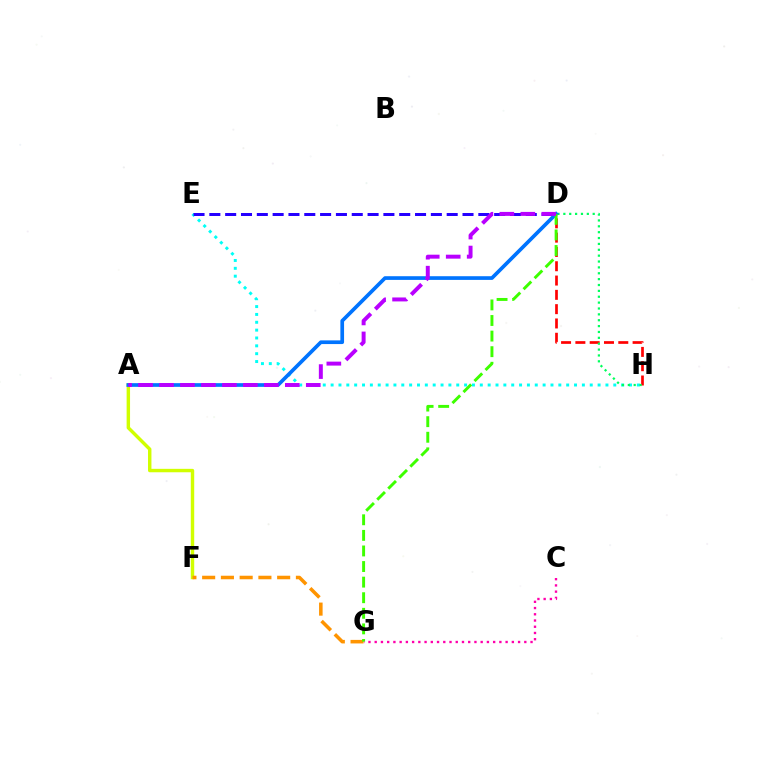{('D', 'H'): [{'color': '#ff0000', 'line_style': 'dashed', 'thickness': 1.94}, {'color': '#00ff5c', 'line_style': 'dotted', 'thickness': 1.59}], ('E', 'H'): [{'color': '#00fff6', 'line_style': 'dotted', 'thickness': 2.13}], ('D', 'E'): [{'color': '#2500ff', 'line_style': 'dashed', 'thickness': 2.15}], ('A', 'F'): [{'color': '#d1ff00', 'line_style': 'solid', 'thickness': 2.47}], ('F', 'G'): [{'color': '#ff9400', 'line_style': 'dashed', 'thickness': 2.55}], ('A', 'D'): [{'color': '#0074ff', 'line_style': 'solid', 'thickness': 2.65}, {'color': '#b900ff', 'line_style': 'dashed', 'thickness': 2.85}], ('D', 'G'): [{'color': '#3dff00', 'line_style': 'dashed', 'thickness': 2.12}], ('C', 'G'): [{'color': '#ff00ac', 'line_style': 'dotted', 'thickness': 1.69}]}